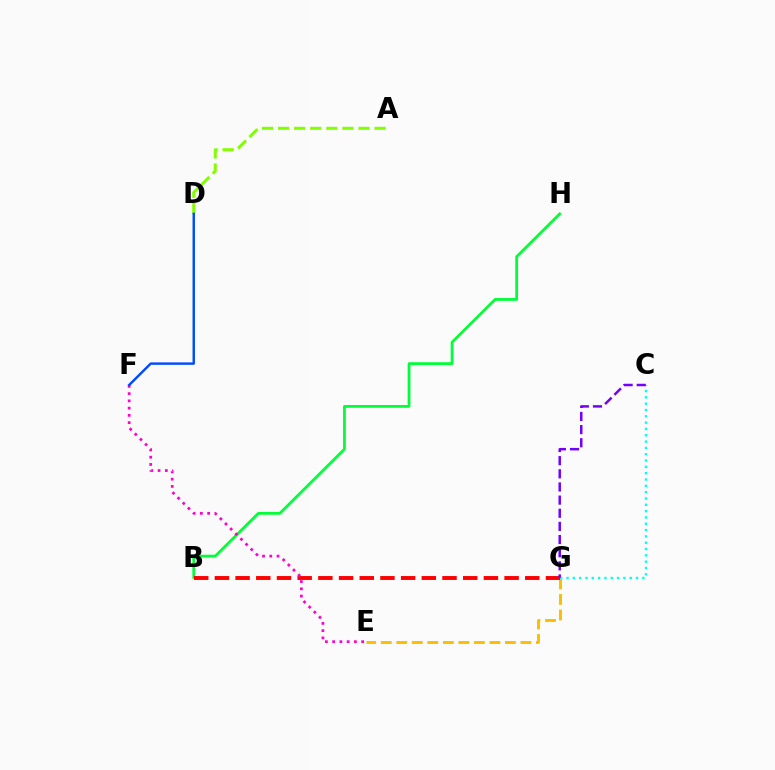{('B', 'H'): [{'color': '#00ff39', 'line_style': 'solid', 'thickness': 1.99}], ('E', 'G'): [{'color': '#ffbd00', 'line_style': 'dashed', 'thickness': 2.11}], ('C', 'G'): [{'color': '#00fff6', 'line_style': 'dotted', 'thickness': 1.72}, {'color': '#7200ff', 'line_style': 'dashed', 'thickness': 1.79}], ('B', 'G'): [{'color': '#ff0000', 'line_style': 'dashed', 'thickness': 2.81}], ('E', 'F'): [{'color': '#ff00cf', 'line_style': 'dotted', 'thickness': 1.97}], ('A', 'D'): [{'color': '#84ff00', 'line_style': 'dashed', 'thickness': 2.18}], ('D', 'F'): [{'color': '#004bff', 'line_style': 'solid', 'thickness': 1.75}]}